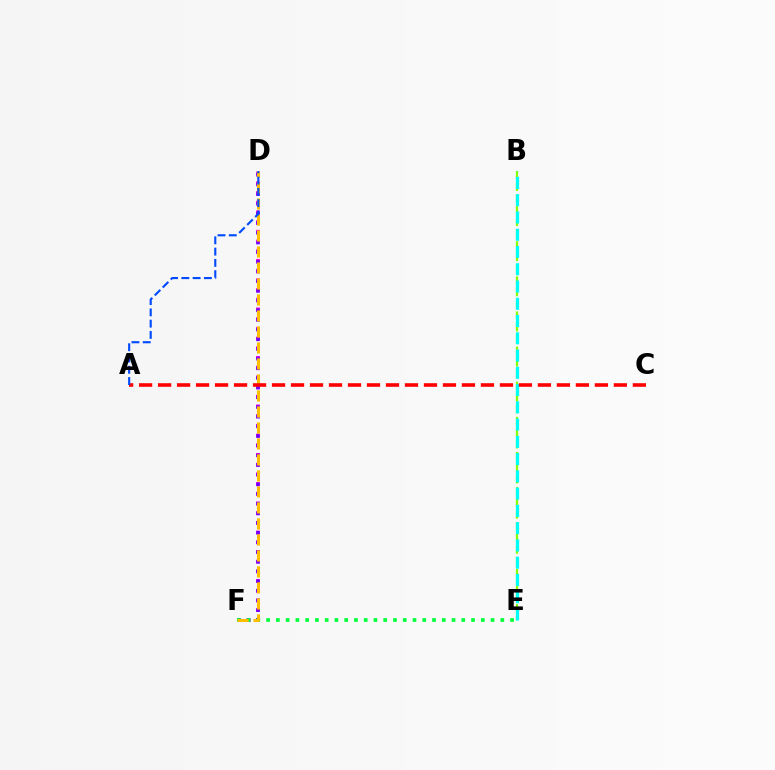{('B', 'E'): [{'color': '#84ff00', 'line_style': 'dashed', 'thickness': 1.59}, {'color': '#00fff6', 'line_style': 'dashed', 'thickness': 2.34}], ('D', 'F'): [{'color': '#ff00cf', 'line_style': 'dotted', 'thickness': 2.64}, {'color': '#7200ff', 'line_style': 'dotted', 'thickness': 2.63}, {'color': '#ffbd00', 'line_style': 'dashed', 'thickness': 2.17}], ('E', 'F'): [{'color': '#00ff39', 'line_style': 'dotted', 'thickness': 2.65}], ('A', 'C'): [{'color': '#ff0000', 'line_style': 'dashed', 'thickness': 2.58}], ('A', 'D'): [{'color': '#004bff', 'line_style': 'dashed', 'thickness': 1.53}]}